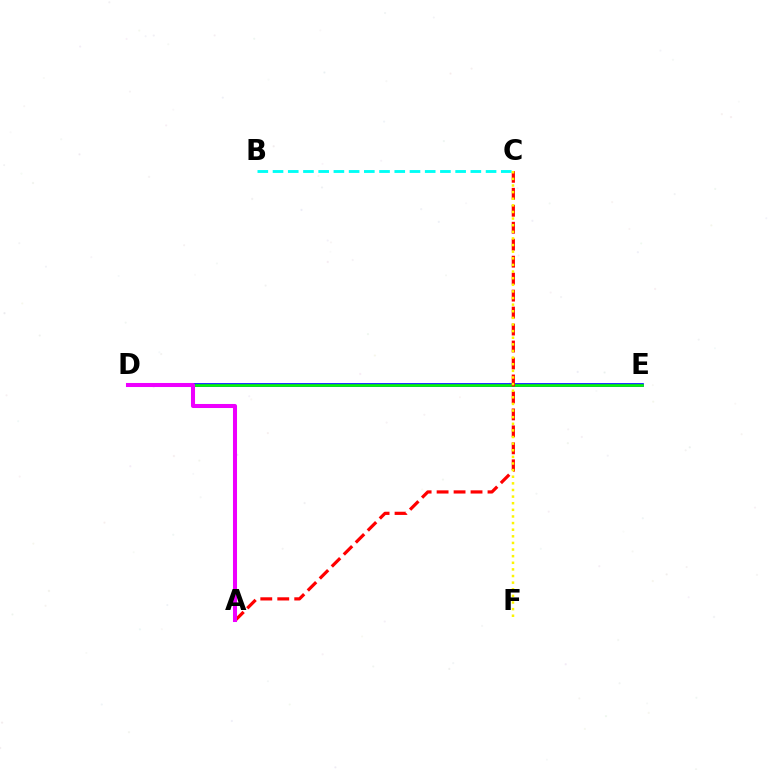{('D', 'E'): [{'color': '#0010ff', 'line_style': 'solid', 'thickness': 2.65}, {'color': '#08ff00', 'line_style': 'solid', 'thickness': 1.88}], ('A', 'C'): [{'color': '#ff0000', 'line_style': 'dashed', 'thickness': 2.31}], ('B', 'C'): [{'color': '#00fff6', 'line_style': 'dashed', 'thickness': 2.07}], ('C', 'F'): [{'color': '#fcf500', 'line_style': 'dotted', 'thickness': 1.8}], ('A', 'D'): [{'color': '#ee00ff', 'line_style': 'solid', 'thickness': 2.91}]}